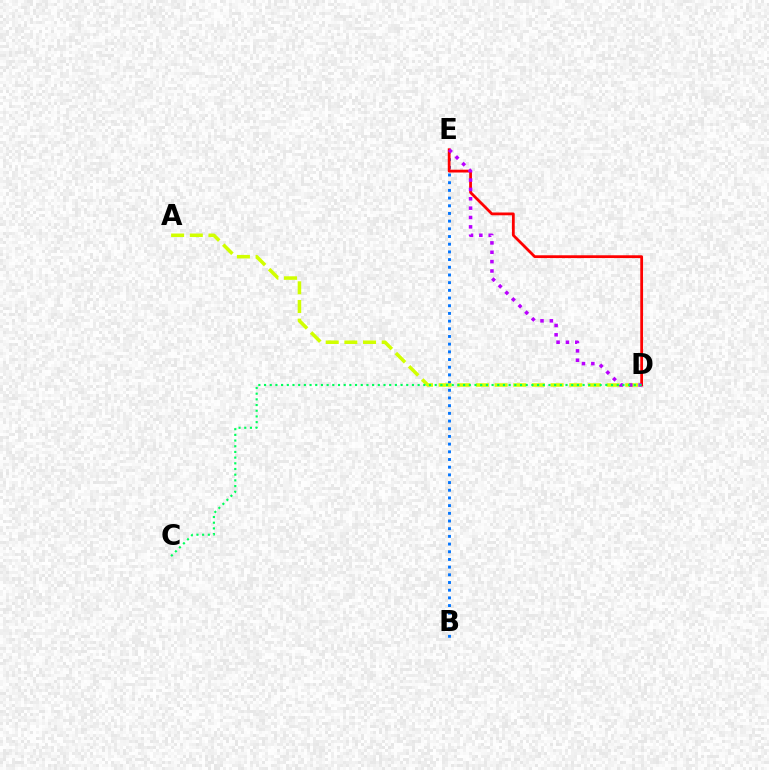{('B', 'E'): [{'color': '#0074ff', 'line_style': 'dotted', 'thickness': 2.09}], ('A', 'D'): [{'color': '#d1ff00', 'line_style': 'dashed', 'thickness': 2.54}], ('D', 'E'): [{'color': '#ff0000', 'line_style': 'solid', 'thickness': 2.01}, {'color': '#b900ff', 'line_style': 'dotted', 'thickness': 2.54}], ('C', 'D'): [{'color': '#00ff5c', 'line_style': 'dotted', 'thickness': 1.55}]}